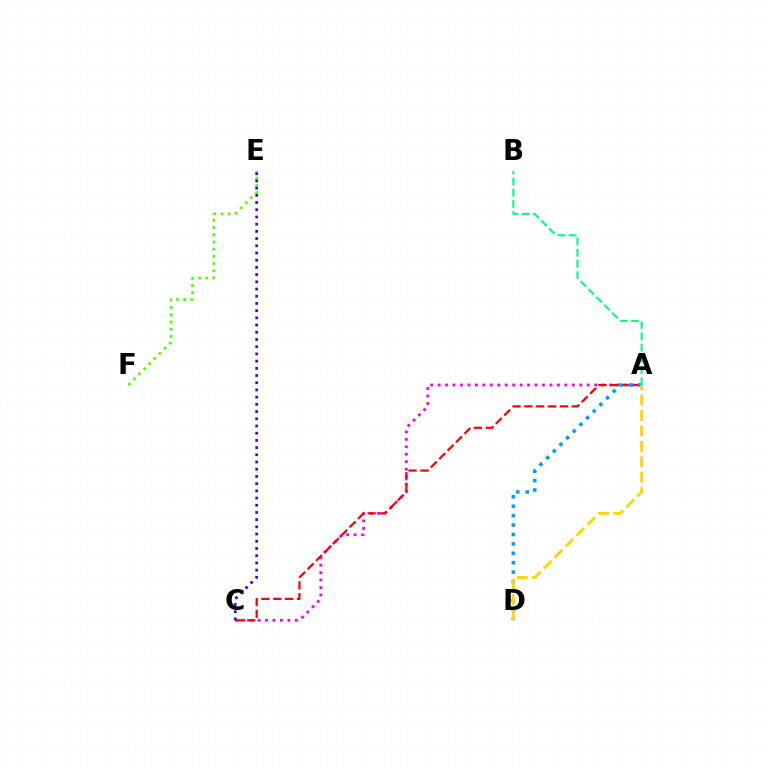{('A', 'C'): [{'color': '#ff00ed', 'line_style': 'dotted', 'thickness': 2.03}, {'color': '#ff0000', 'line_style': 'dashed', 'thickness': 1.61}], ('A', 'D'): [{'color': '#009eff', 'line_style': 'dotted', 'thickness': 2.56}, {'color': '#ffd500', 'line_style': 'dashed', 'thickness': 2.1}], ('E', 'F'): [{'color': '#4fff00', 'line_style': 'dotted', 'thickness': 1.96}], ('A', 'B'): [{'color': '#00ff86', 'line_style': 'dashed', 'thickness': 1.52}], ('C', 'E'): [{'color': '#3700ff', 'line_style': 'dotted', 'thickness': 1.96}]}